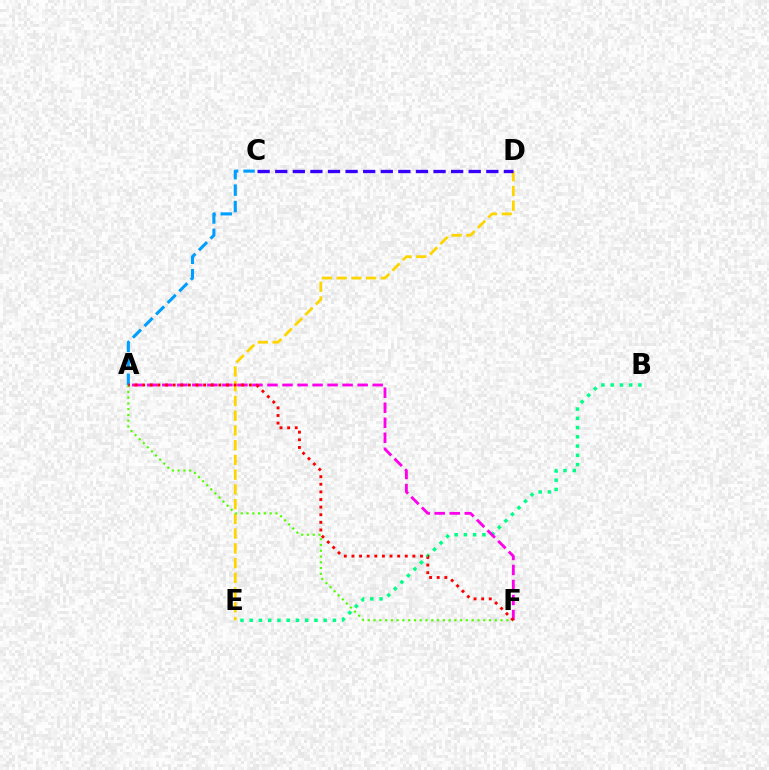{('D', 'E'): [{'color': '#ffd500', 'line_style': 'dashed', 'thickness': 2.0}], ('B', 'E'): [{'color': '#00ff86', 'line_style': 'dotted', 'thickness': 2.51}], ('A', 'F'): [{'color': '#4fff00', 'line_style': 'dotted', 'thickness': 1.57}, {'color': '#ff00ed', 'line_style': 'dashed', 'thickness': 2.04}, {'color': '#ff0000', 'line_style': 'dotted', 'thickness': 2.07}], ('A', 'C'): [{'color': '#009eff', 'line_style': 'dashed', 'thickness': 2.23}], ('C', 'D'): [{'color': '#3700ff', 'line_style': 'dashed', 'thickness': 2.39}]}